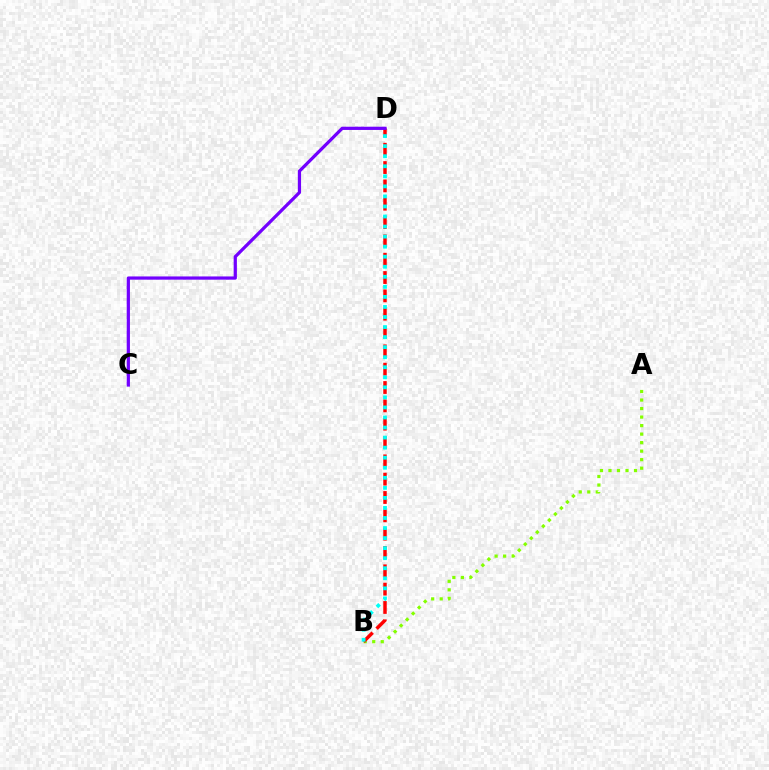{('A', 'B'): [{'color': '#84ff00', 'line_style': 'dotted', 'thickness': 2.31}], ('B', 'D'): [{'color': '#ff0000', 'line_style': 'dashed', 'thickness': 2.49}, {'color': '#00fff6', 'line_style': 'dotted', 'thickness': 2.73}], ('C', 'D'): [{'color': '#7200ff', 'line_style': 'solid', 'thickness': 2.33}]}